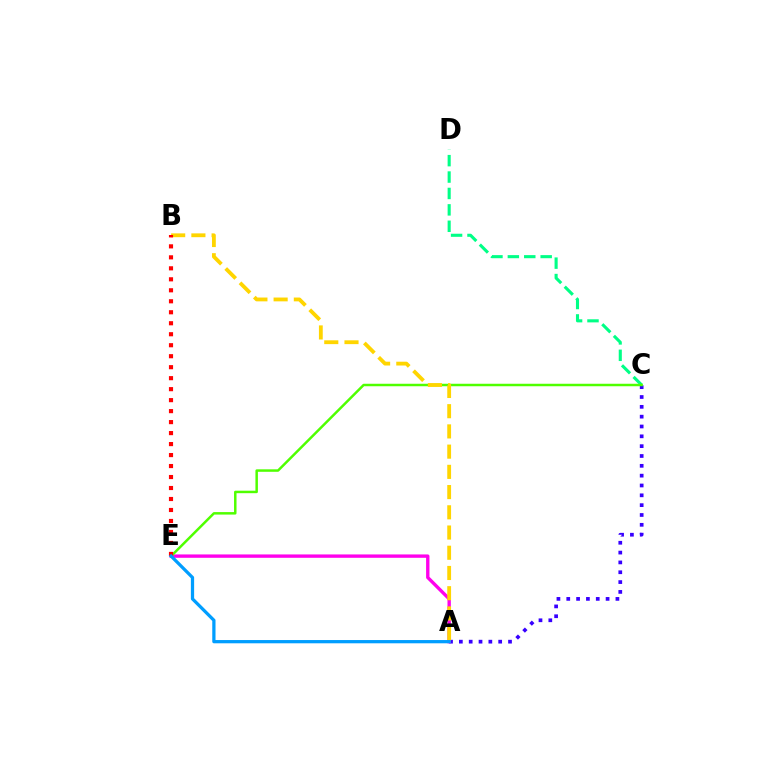{('C', 'D'): [{'color': '#00ff86', 'line_style': 'dashed', 'thickness': 2.23}], ('A', 'C'): [{'color': '#3700ff', 'line_style': 'dotted', 'thickness': 2.67}], ('A', 'E'): [{'color': '#ff00ed', 'line_style': 'solid', 'thickness': 2.42}, {'color': '#009eff', 'line_style': 'solid', 'thickness': 2.34}], ('C', 'E'): [{'color': '#4fff00', 'line_style': 'solid', 'thickness': 1.79}], ('A', 'B'): [{'color': '#ffd500', 'line_style': 'dashed', 'thickness': 2.75}], ('B', 'E'): [{'color': '#ff0000', 'line_style': 'dotted', 'thickness': 2.98}]}